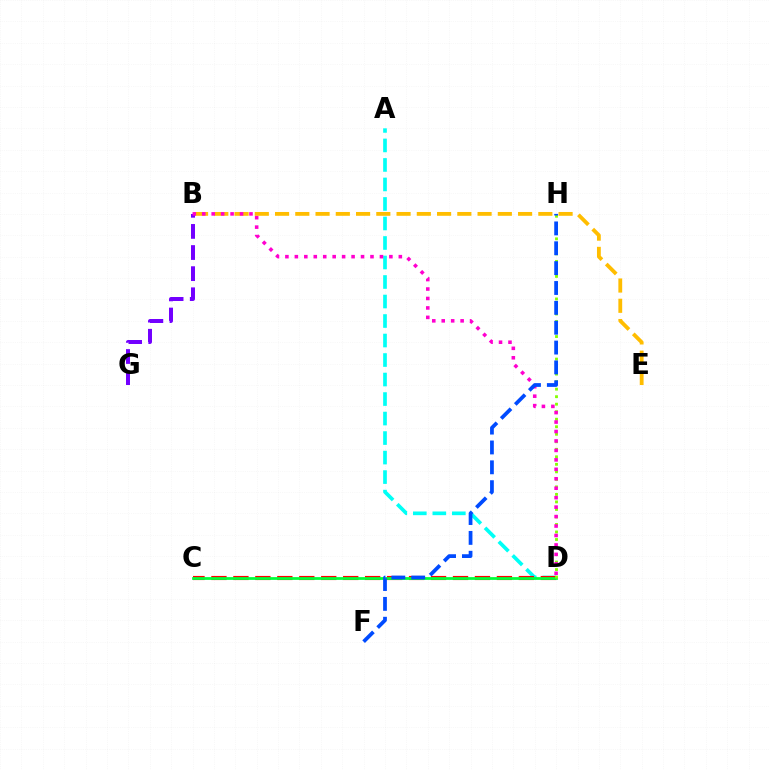{('A', 'D'): [{'color': '#00fff6', 'line_style': 'dashed', 'thickness': 2.65}], ('C', 'D'): [{'color': '#ff0000', 'line_style': 'dashed', 'thickness': 2.98}, {'color': '#00ff39', 'line_style': 'solid', 'thickness': 2.0}], ('B', 'E'): [{'color': '#ffbd00', 'line_style': 'dashed', 'thickness': 2.75}], ('B', 'G'): [{'color': '#7200ff', 'line_style': 'dashed', 'thickness': 2.87}], ('D', 'H'): [{'color': '#84ff00', 'line_style': 'dotted', 'thickness': 2.04}], ('B', 'D'): [{'color': '#ff00cf', 'line_style': 'dotted', 'thickness': 2.57}], ('F', 'H'): [{'color': '#004bff', 'line_style': 'dashed', 'thickness': 2.7}]}